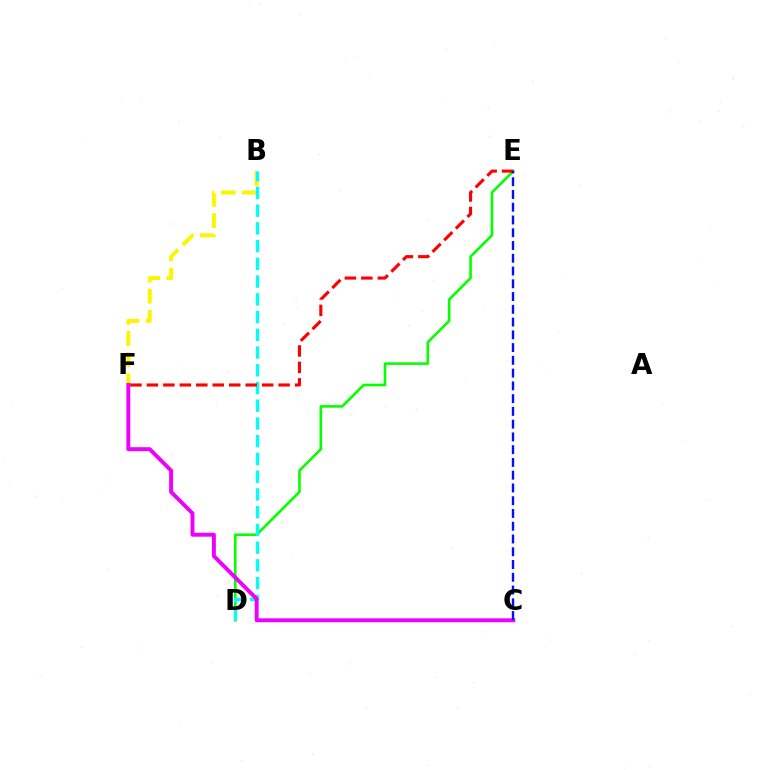{('B', 'F'): [{'color': '#fcf500', 'line_style': 'dashed', 'thickness': 2.88}], ('D', 'E'): [{'color': '#08ff00', 'line_style': 'solid', 'thickness': 1.88}], ('B', 'D'): [{'color': '#00fff6', 'line_style': 'dashed', 'thickness': 2.41}], ('C', 'F'): [{'color': '#ee00ff', 'line_style': 'solid', 'thickness': 2.83}], ('E', 'F'): [{'color': '#ff0000', 'line_style': 'dashed', 'thickness': 2.24}], ('C', 'E'): [{'color': '#0010ff', 'line_style': 'dashed', 'thickness': 1.73}]}